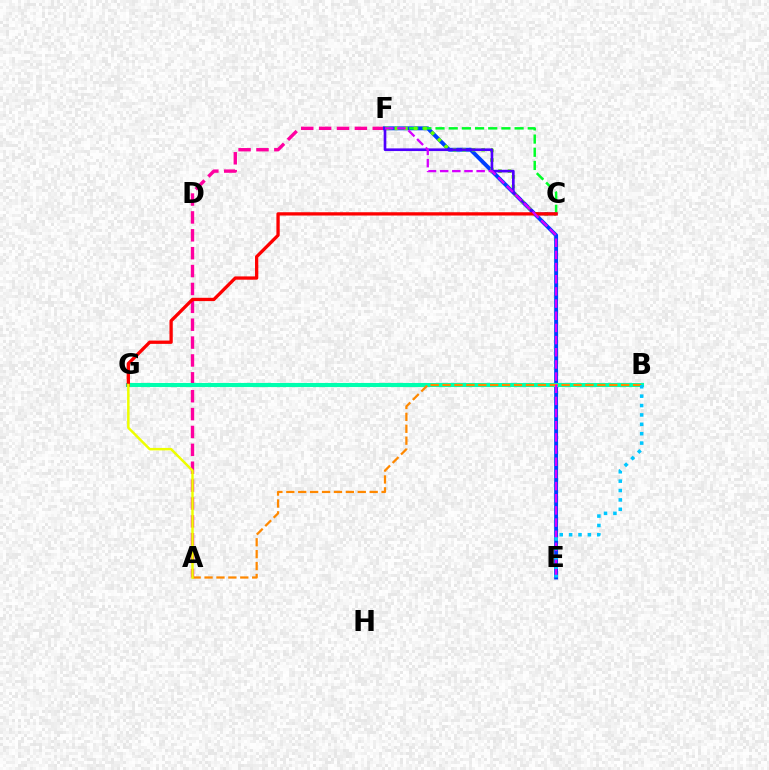{('A', 'F'): [{'color': '#ff00a0', 'line_style': 'dashed', 'thickness': 2.43}], ('E', 'F'): [{'color': '#003fff', 'line_style': 'solid', 'thickness': 2.82}, {'color': '#d600ff', 'line_style': 'dashed', 'thickness': 1.65}], ('B', 'G'): [{'color': '#00ffaf', 'line_style': 'solid', 'thickness': 2.94}], ('C', 'F'): [{'color': '#00ff27', 'line_style': 'dashed', 'thickness': 1.79}, {'color': '#66ff00', 'line_style': 'dotted', 'thickness': 2.6}, {'color': '#4f00ff', 'line_style': 'solid', 'thickness': 1.92}], ('A', 'B'): [{'color': '#ff8800', 'line_style': 'dashed', 'thickness': 1.62}], ('C', 'G'): [{'color': '#ff0000', 'line_style': 'solid', 'thickness': 2.37}], ('B', 'E'): [{'color': '#00c7ff', 'line_style': 'dotted', 'thickness': 2.55}], ('A', 'G'): [{'color': '#eeff00', 'line_style': 'solid', 'thickness': 1.79}]}